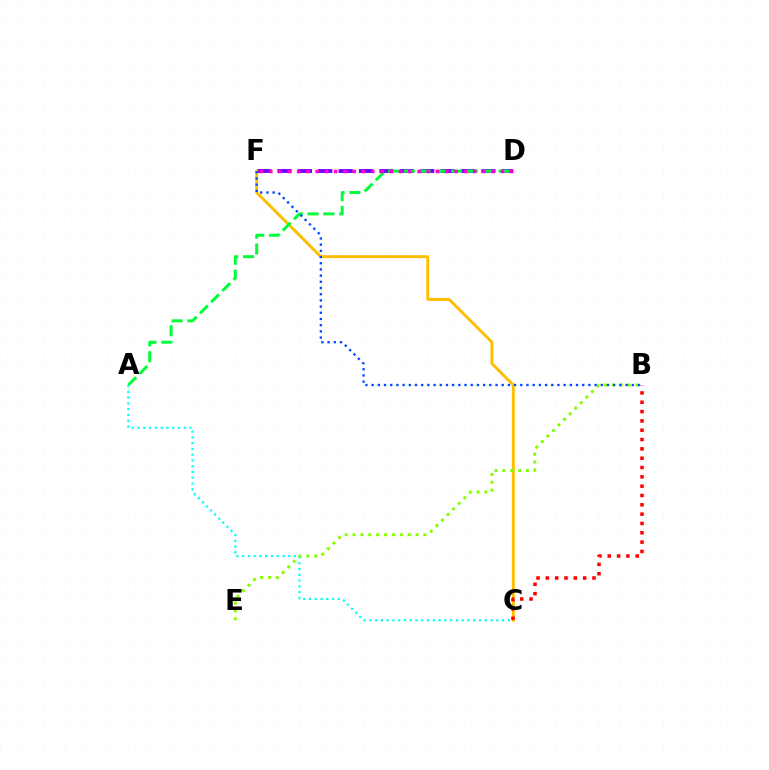{('D', 'F'): [{'color': '#7200ff', 'line_style': 'dashed', 'thickness': 2.77}, {'color': '#ff00cf', 'line_style': 'dotted', 'thickness': 2.52}], ('C', 'F'): [{'color': '#ffbd00', 'line_style': 'solid', 'thickness': 2.09}], ('A', 'D'): [{'color': '#00ff39', 'line_style': 'dashed', 'thickness': 2.15}], ('B', 'C'): [{'color': '#ff0000', 'line_style': 'dotted', 'thickness': 2.53}], ('A', 'C'): [{'color': '#00fff6', 'line_style': 'dotted', 'thickness': 1.57}], ('B', 'E'): [{'color': '#84ff00', 'line_style': 'dotted', 'thickness': 2.14}], ('B', 'F'): [{'color': '#004bff', 'line_style': 'dotted', 'thickness': 1.68}]}